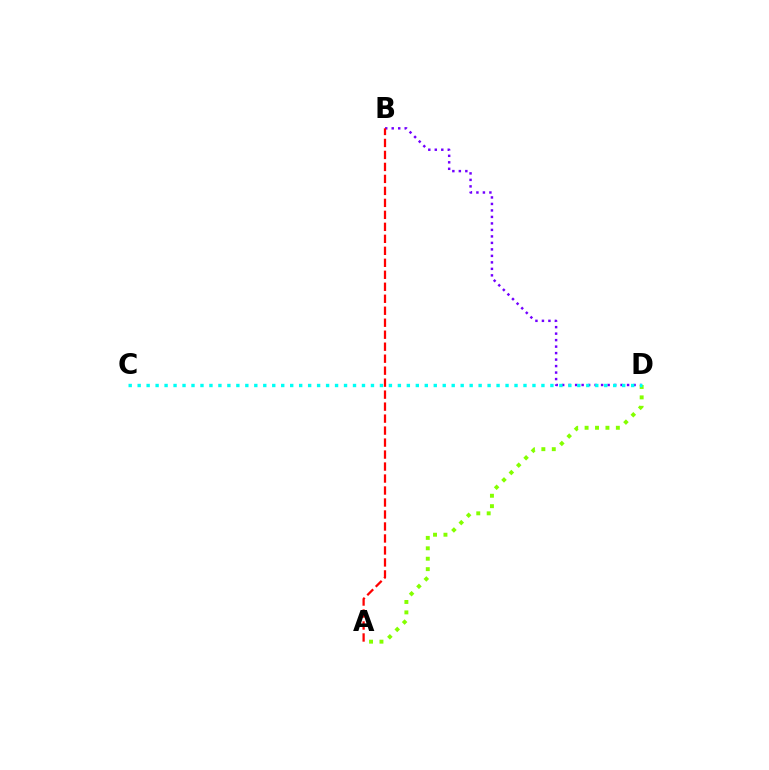{('B', 'D'): [{'color': '#7200ff', 'line_style': 'dotted', 'thickness': 1.76}], ('A', 'D'): [{'color': '#84ff00', 'line_style': 'dotted', 'thickness': 2.83}], ('C', 'D'): [{'color': '#00fff6', 'line_style': 'dotted', 'thickness': 2.44}], ('A', 'B'): [{'color': '#ff0000', 'line_style': 'dashed', 'thickness': 1.63}]}